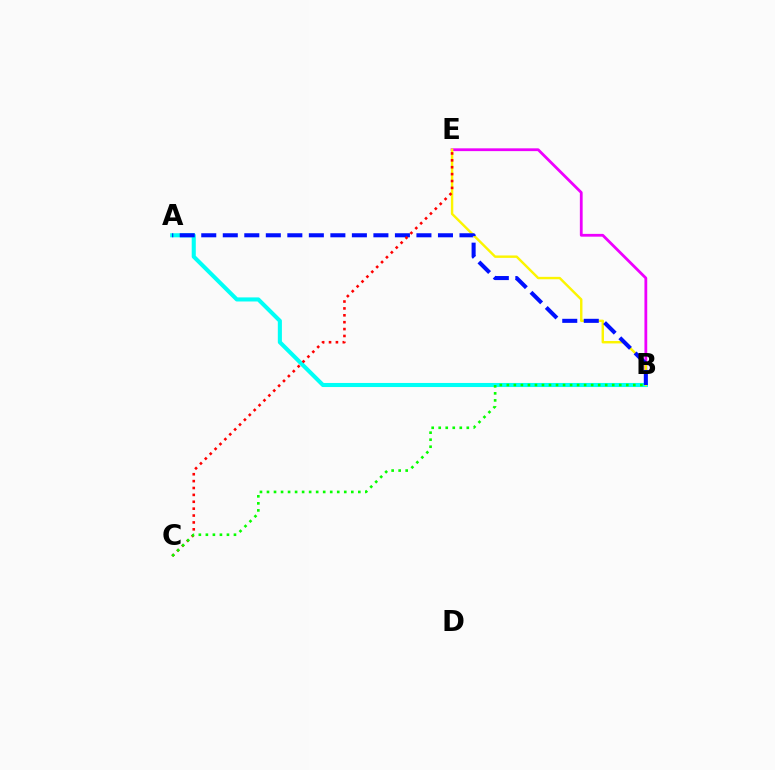{('B', 'E'): [{'color': '#ee00ff', 'line_style': 'solid', 'thickness': 2.01}, {'color': '#fcf500', 'line_style': 'solid', 'thickness': 1.74}], ('A', 'B'): [{'color': '#00fff6', 'line_style': 'solid', 'thickness': 2.94}, {'color': '#0010ff', 'line_style': 'dashed', 'thickness': 2.92}], ('C', 'E'): [{'color': '#ff0000', 'line_style': 'dotted', 'thickness': 1.87}], ('B', 'C'): [{'color': '#08ff00', 'line_style': 'dotted', 'thickness': 1.91}]}